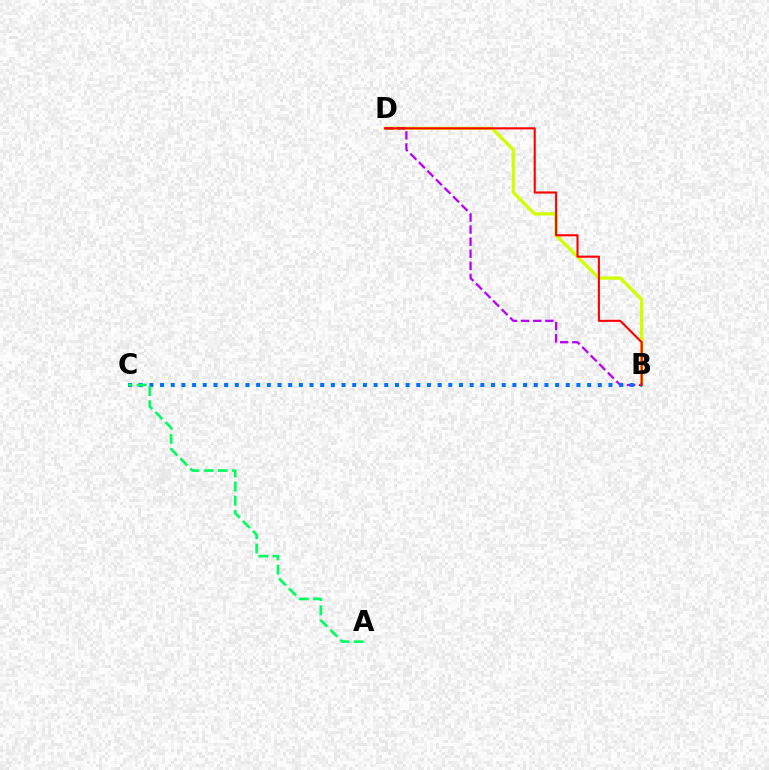{('B', 'D'): [{'color': '#d1ff00', 'line_style': 'solid', 'thickness': 2.36}, {'color': '#b900ff', 'line_style': 'dashed', 'thickness': 1.64}, {'color': '#ff0000', 'line_style': 'solid', 'thickness': 1.51}], ('B', 'C'): [{'color': '#0074ff', 'line_style': 'dotted', 'thickness': 2.9}], ('A', 'C'): [{'color': '#00ff5c', 'line_style': 'dashed', 'thickness': 1.93}]}